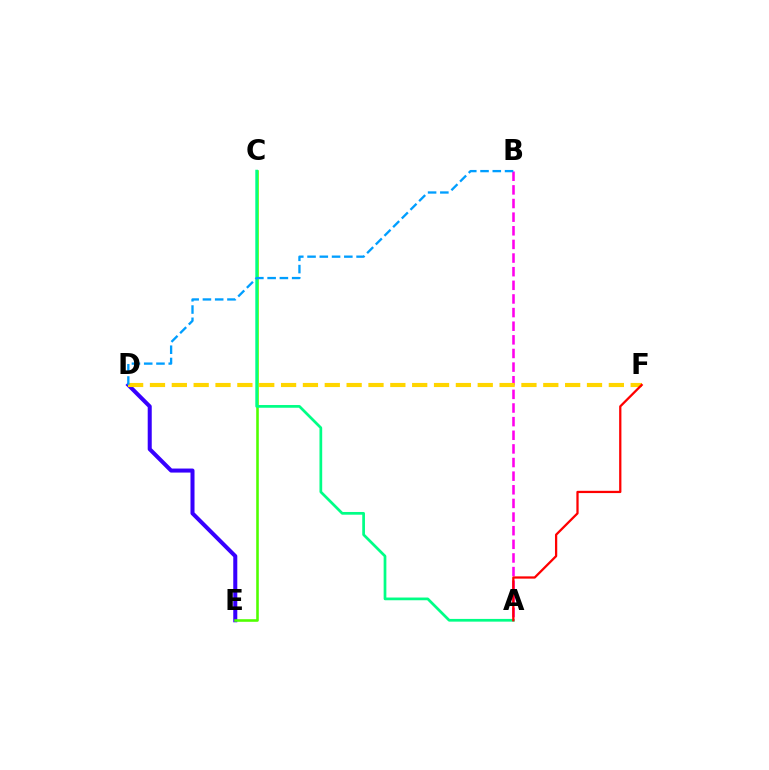{('D', 'E'): [{'color': '#3700ff', 'line_style': 'solid', 'thickness': 2.9}], ('A', 'B'): [{'color': '#ff00ed', 'line_style': 'dashed', 'thickness': 1.85}], ('C', 'E'): [{'color': '#4fff00', 'line_style': 'solid', 'thickness': 1.87}], ('D', 'F'): [{'color': '#ffd500', 'line_style': 'dashed', 'thickness': 2.97}], ('A', 'C'): [{'color': '#00ff86', 'line_style': 'solid', 'thickness': 1.96}], ('A', 'F'): [{'color': '#ff0000', 'line_style': 'solid', 'thickness': 1.63}], ('B', 'D'): [{'color': '#009eff', 'line_style': 'dashed', 'thickness': 1.67}]}